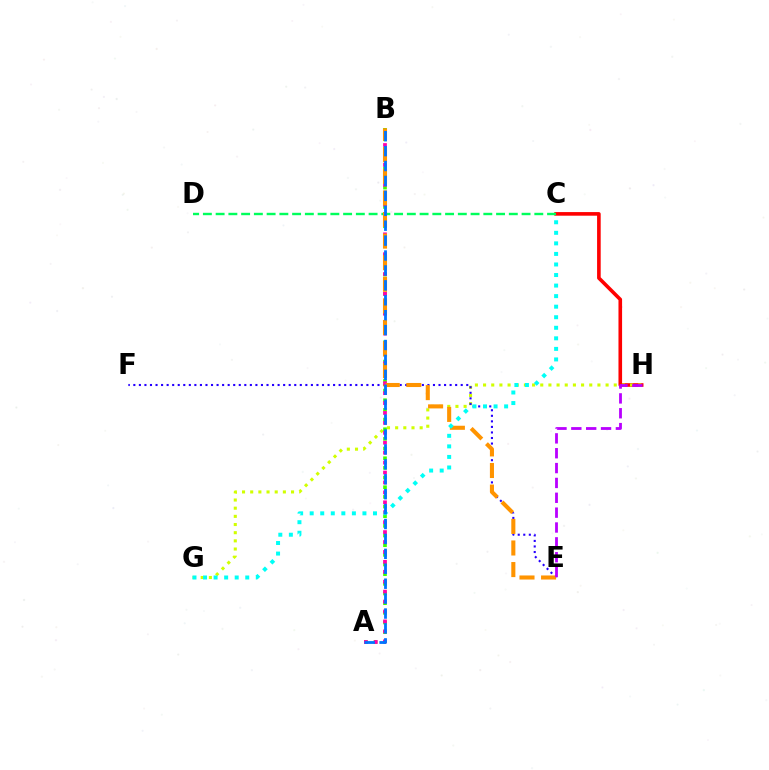{('C', 'H'): [{'color': '#ff0000', 'line_style': 'solid', 'thickness': 2.6}], ('G', 'H'): [{'color': '#d1ff00', 'line_style': 'dotted', 'thickness': 2.22}], ('E', 'F'): [{'color': '#2500ff', 'line_style': 'dotted', 'thickness': 1.51}], ('C', 'D'): [{'color': '#00ff5c', 'line_style': 'dashed', 'thickness': 1.73}], ('A', 'B'): [{'color': '#3dff00', 'line_style': 'dotted', 'thickness': 2.63}, {'color': '#ff00ac', 'line_style': 'dotted', 'thickness': 2.7}, {'color': '#0074ff', 'line_style': 'dashed', 'thickness': 2.03}], ('B', 'E'): [{'color': '#ff9400', 'line_style': 'dashed', 'thickness': 2.93}], ('E', 'H'): [{'color': '#b900ff', 'line_style': 'dashed', 'thickness': 2.02}], ('C', 'G'): [{'color': '#00fff6', 'line_style': 'dotted', 'thickness': 2.87}]}